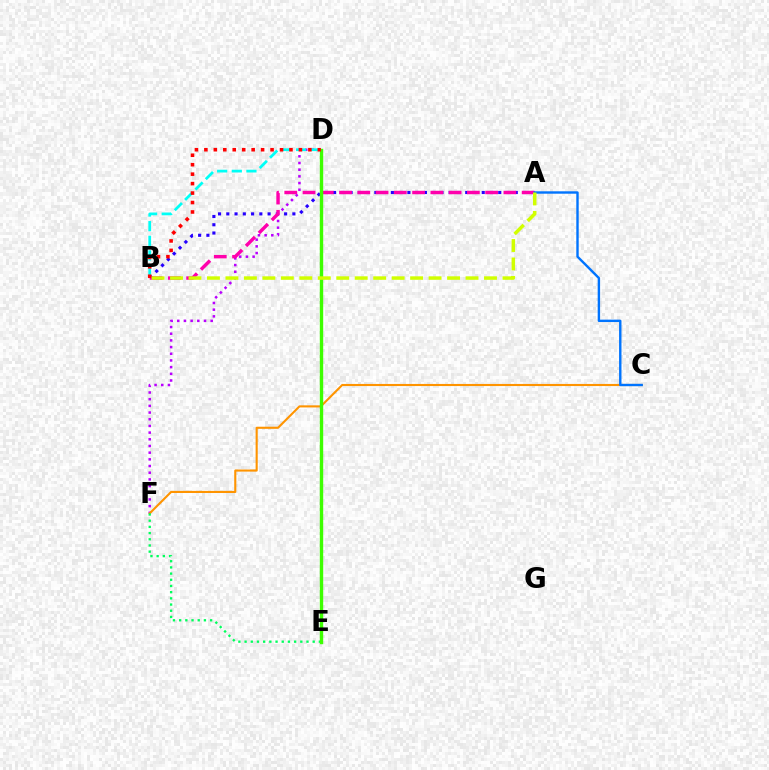{('D', 'F'): [{'color': '#b900ff', 'line_style': 'dotted', 'thickness': 1.82}], ('A', 'B'): [{'color': '#2500ff', 'line_style': 'dotted', 'thickness': 2.24}, {'color': '#ff00ac', 'line_style': 'dashed', 'thickness': 2.48}, {'color': '#d1ff00', 'line_style': 'dashed', 'thickness': 2.51}], ('C', 'F'): [{'color': '#ff9400', 'line_style': 'solid', 'thickness': 1.52}], ('E', 'F'): [{'color': '#00ff5c', 'line_style': 'dotted', 'thickness': 1.68}], ('B', 'D'): [{'color': '#00fff6', 'line_style': 'dashed', 'thickness': 1.99}, {'color': '#ff0000', 'line_style': 'dotted', 'thickness': 2.57}], ('D', 'E'): [{'color': '#3dff00', 'line_style': 'solid', 'thickness': 2.44}], ('A', 'C'): [{'color': '#0074ff', 'line_style': 'solid', 'thickness': 1.73}]}